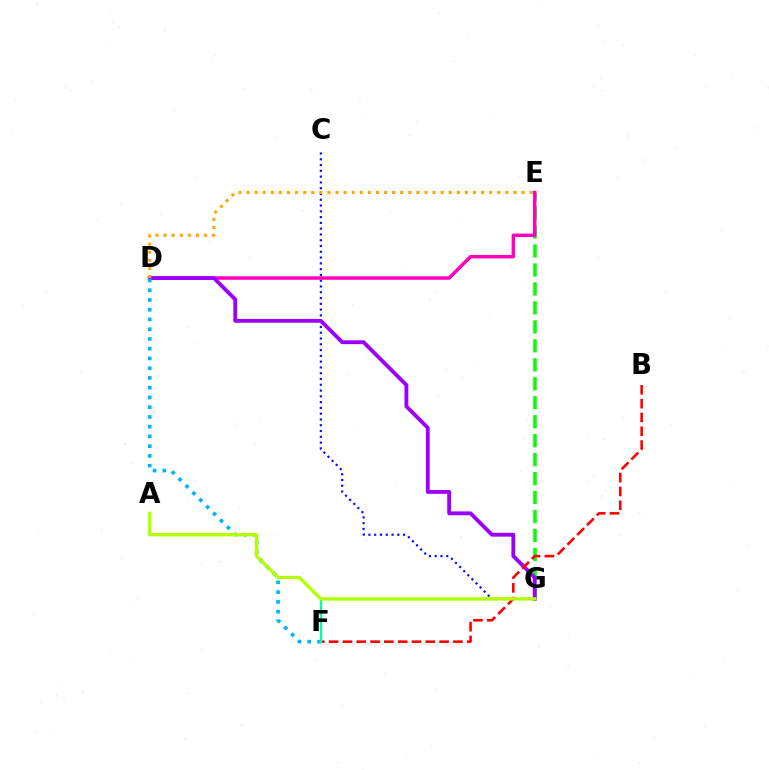{('E', 'G'): [{'color': '#08ff00', 'line_style': 'dashed', 'thickness': 2.58}], ('C', 'G'): [{'color': '#0010ff', 'line_style': 'dotted', 'thickness': 1.57}], ('D', 'E'): [{'color': '#ff00bd', 'line_style': 'solid', 'thickness': 2.48}, {'color': '#ffa500', 'line_style': 'dotted', 'thickness': 2.2}], ('D', 'G'): [{'color': '#9b00ff', 'line_style': 'solid', 'thickness': 2.78}], ('D', 'F'): [{'color': '#00b5ff', 'line_style': 'dotted', 'thickness': 2.65}], ('B', 'F'): [{'color': '#ff0000', 'line_style': 'dashed', 'thickness': 1.88}], ('F', 'G'): [{'color': '#00ff9d', 'line_style': 'solid', 'thickness': 1.63}], ('A', 'G'): [{'color': '#b3ff00', 'line_style': 'solid', 'thickness': 2.36}]}